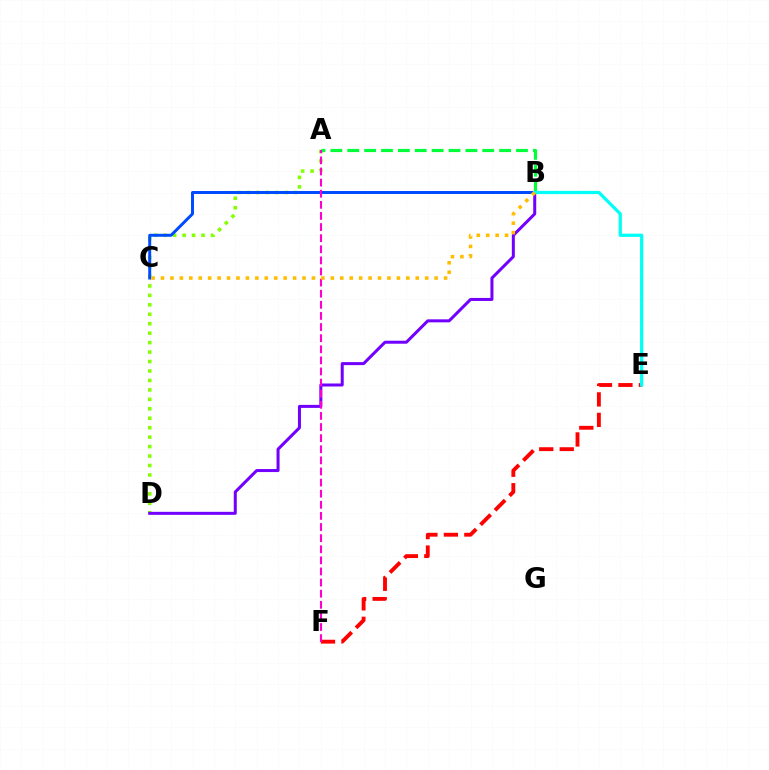{('A', 'D'): [{'color': '#84ff00', 'line_style': 'dotted', 'thickness': 2.57}], ('A', 'B'): [{'color': '#00ff39', 'line_style': 'dashed', 'thickness': 2.29}], ('B', 'D'): [{'color': '#7200ff', 'line_style': 'solid', 'thickness': 2.17}], ('E', 'F'): [{'color': '#ff0000', 'line_style': 'dashed', 'thickness': 2.78}], ('B', 'C'): [{'color': '#004bff', 'line_style': 'solid', 'thickness': 2.15}, {'color': '#ffbd00', 'line_style': 'dotted', 'thickness': 2.56}], ('B', 'E'): [{'color': '#00fff6', 'line_style': 'solid', 'thickness': 2.32}], ('A', 'F'): [{'color': '#ff00cf', 'line_style': 'dashed', 'thickness': 1.51}]}